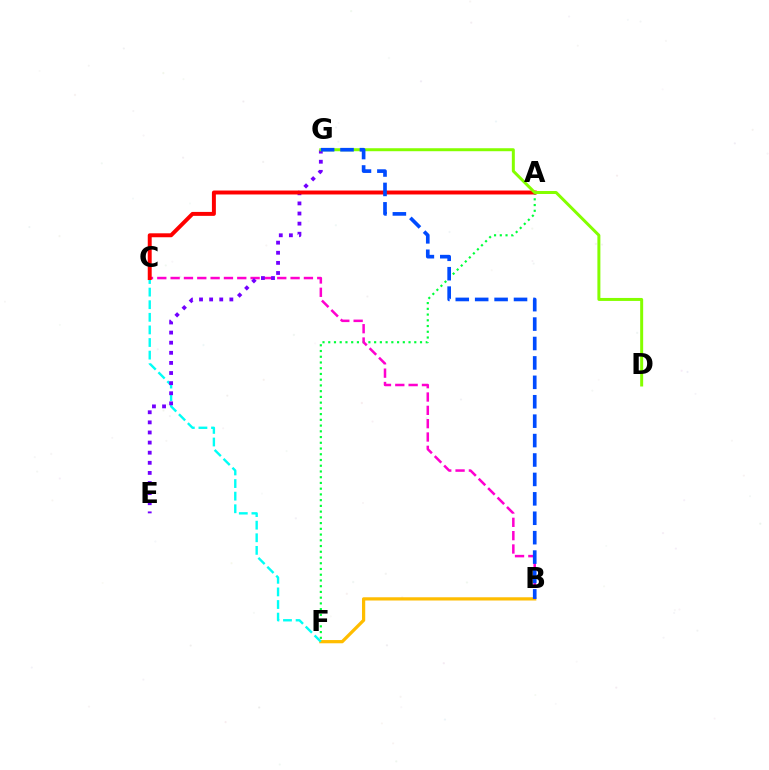{('B', 'F'): [{'color': '#ffbd00', 'line_style': 'solid', 'thickness': 2.33}], ('A', 'F'): [{'color': '#00ff39', 'line_style': 'dotted', 'thickness': 1.56}], ('B', 'C'): [{'color': '#ff00cf', 'line_style': 'dashed', 'thickness': 1.81}], ('C', 'F'): [{'color': '#00fff6', 'line_style': 'dashed', 'thickness': 1.71}], ('E', 'G'): [{'color': '#7200ff', 'line_style': 'dotted', 'thickness': 2.75}], ('A', 'C'): [{'color': '#ff0000', 'line_style': 'solid', 'thickness': 2.84}], ('D', 'G'): [{'color': '#84ff00', 'line_style': 'solid', 'thickness': 2.15}], ('B', 'G'): [{'color': '#004bff', 'line_style': 'dashed', 'thickness': 2.64}]}